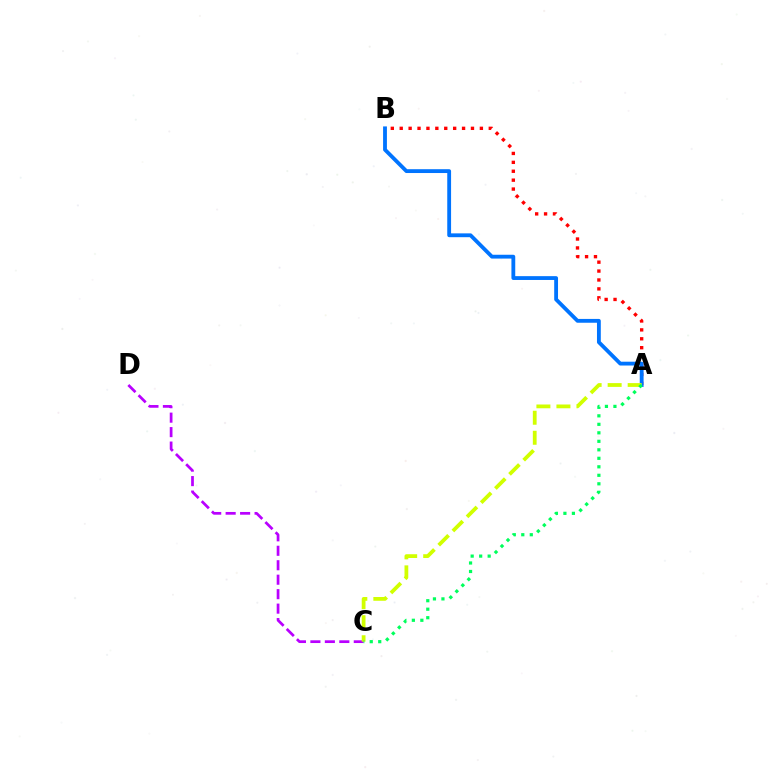{('C', 'D'): [{'color': '#b900ff', 'line_style': 'dashed', 'thickness': 1.96}], ('A', 'B'): [{'color': '#ff0000', 'line_style': 'dotted', 'thickness': 2.42}, {'color': '#0074ff', 'line_style': 'solid', 'thickness': 2.75}], ('A', 'C'): [{'color': '#d1ff00', 'line_style': 'dashed', 'thickness': 2.72}, {'color': '#00ff5c', 'line_style': 'dotted', 'thickness': 2.31}]}